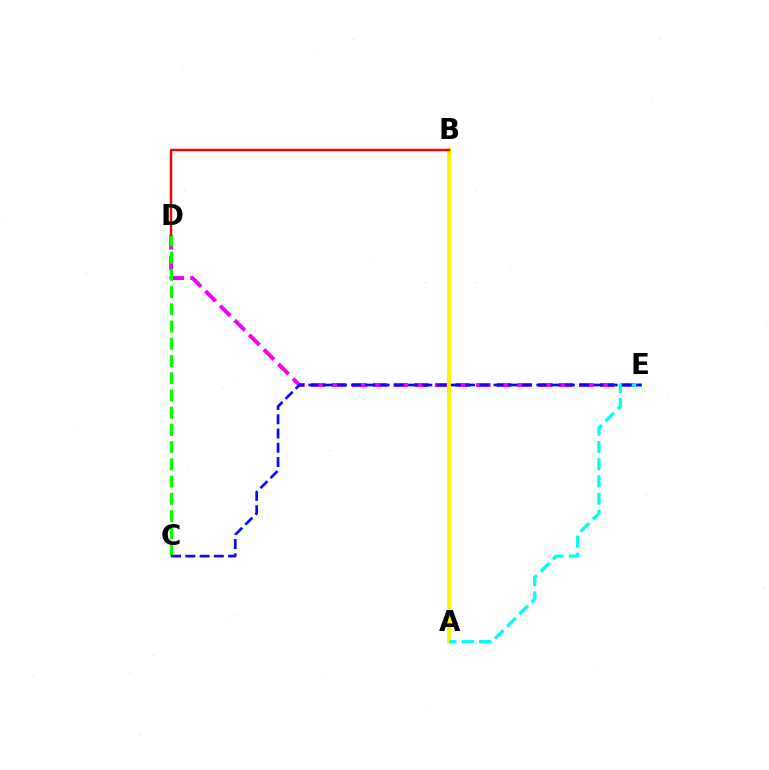{('D', 'E'): [{'color': '#ee00ff', 'line_style': 'dashed', 'thickness': 2.8}], ('A', 'B'): [{'color': '#fcf500', 'line_style': 'solid', 'thickness': 2.82}], ('C', 'D'): [{'color': '#08ff00', 'line_style': 'dashed', 'thickness': 2.34}], ('A', 'E'): [{'color': '#00fff6', 'line_style': 'dashed', 'thickness': 2.34}], ('B', 'D'): [{'color': '#ff0000', 'line_style': 'solid', 'thickness': 1.74}], ('C', 'E'): [{'color': '#0010ff', 'line_style': 'dashed', 'thickness': 1.94}]}